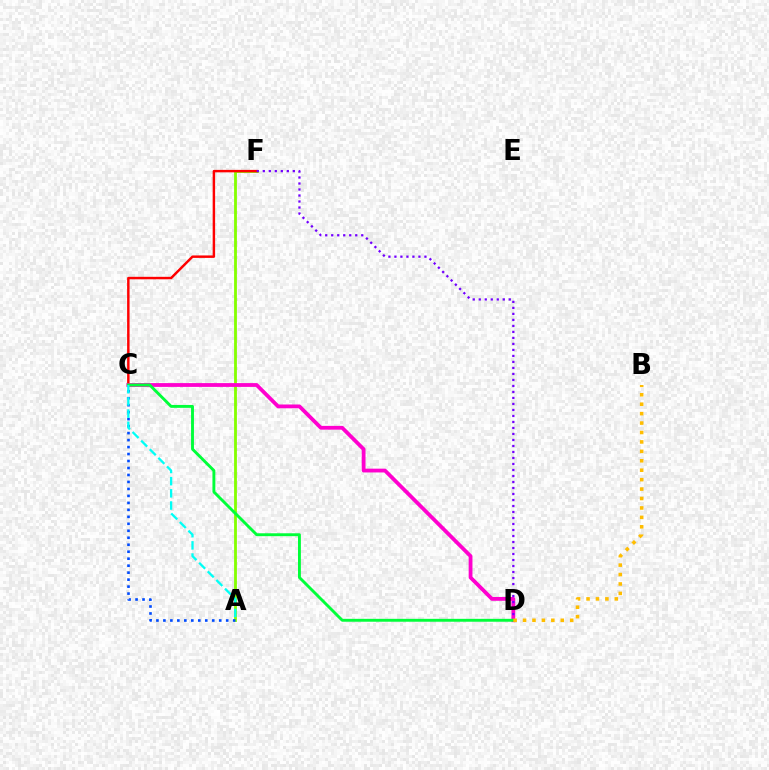{('A', 'F'): [{'color': '#84ff00', 'line_style': 'solid', 'thickness': 2.03}], ('C', 'F'): [{'color': '#ff0000', 'line_style': 'solid', 'thickness': 1.77}], ('C', 'D'): [{'color': '#ff00cf', 'line_style': 'solid', 'thickness': 2.73}, {'color': '#00ff39', 'line_style': 'solid', 'thickness': 2.08}], ('D', 'F'): [{'color': '#7200ff', 'line_style': 'dotted', 'thickness': 1.63}], ('A', 'C'): [{'color': '#004bff', 'line_style': 'dotted', 'thickness': 1.9}, {'color': '#00fff6', 'line_style': 'dashed', 'thickness': 1.65}], ('B', 'D'): [{'color': '#ffbd00', 'line_style': 'dotted', 'thickness': 2.56}]}